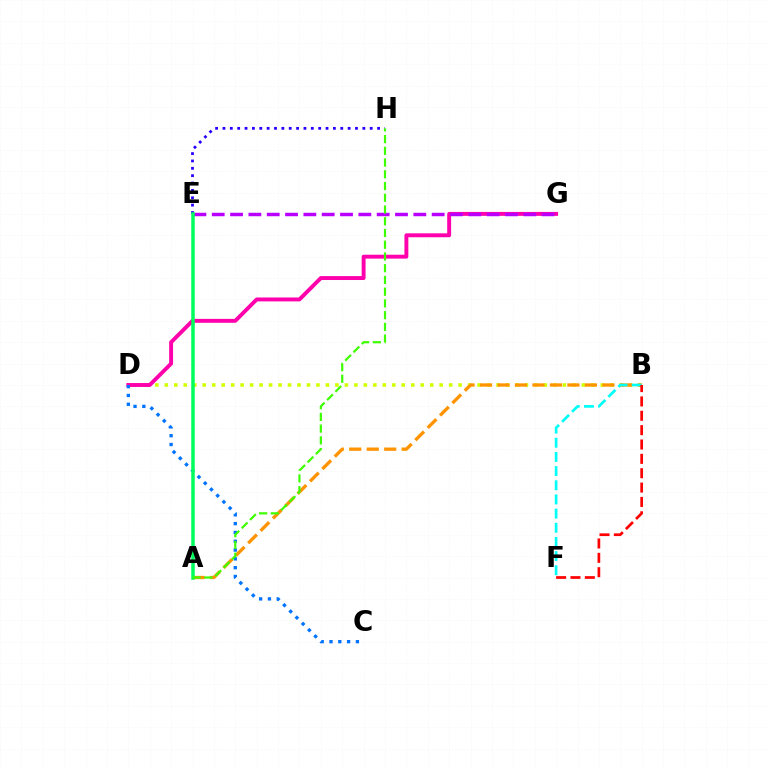{('E', 'H'): [{'color': '#2500ff', 'line_style': 'dotted', 'thickness': 2.0}], ('B', 'D'): [{'color': '#d1ff00', 'line_style': 'dotted', 'thickness': 2.58}], ('D', 'G'): [{'color': '#ff00ac', 'line_style': 'solid', 'thickness': 2.82}], ('A', 'B'): [{'color': '#ff9400', 'line_style': 'dashed', 'thickness': 2.38}], ('B', 'F'): [{'color': '#00fff6', 'line_style': 'dashed', 'thickness': 1.92}, {'color': '#ff0000', 'line_style': 'dashed', 'thickness': 1.95}], ('C', 'D'): [{'color': '#0074ff', 'line_style': 'dotted', 'thickness': 2.39}], ('E', 'G'): [{'color': '#b900ff', 'line_style': 'dashed', 'thickness': 2.49}], ('A', 'E'): [{'color': '#00ff5c', 'line_style': 'solid', 'thickness': 2.53}], ('A', 'H'): [{'color': '#3dff00', 'line_style': 'dashed', 'thickness': 1.59}]}